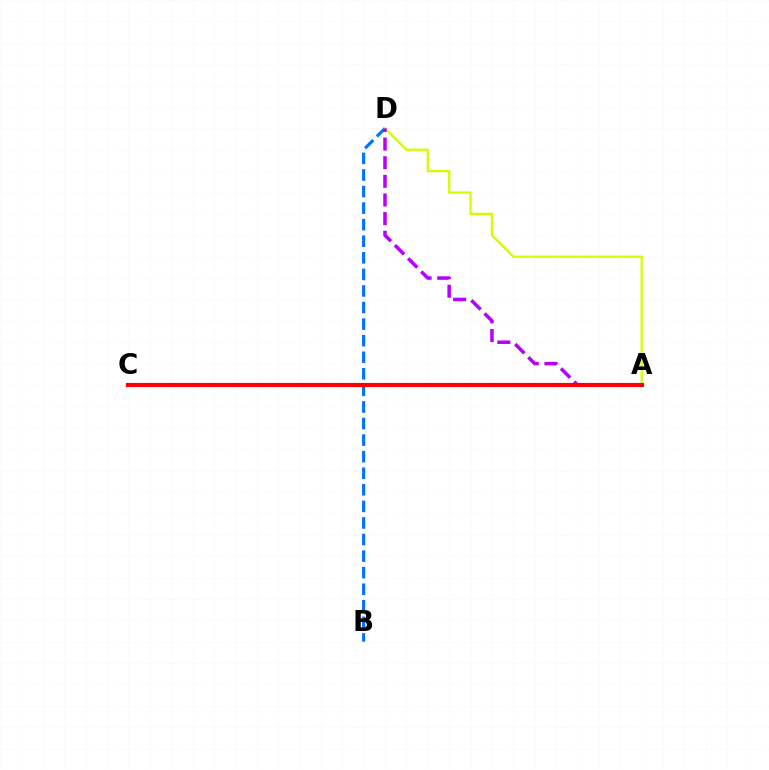{('B', 'D'): [{'color': '#0074ff', 'line_style': 'dashed', 'thickness': 2.25}], ('A', 'C'): [{'color': '#00ff5c', 'line_style': 'solid', 'thickness': 2.66}, {'color': '#ff0000', 'line_style': 'solid', 'thickness': 2.99}], ('A', 'D'): [{'color': '#d1ff00', 'line_style': 'solid', 'thickness': 1.64}, {'color': '#b900ff', 'line_style': 'dashed', 'thickness': 2.53}]}